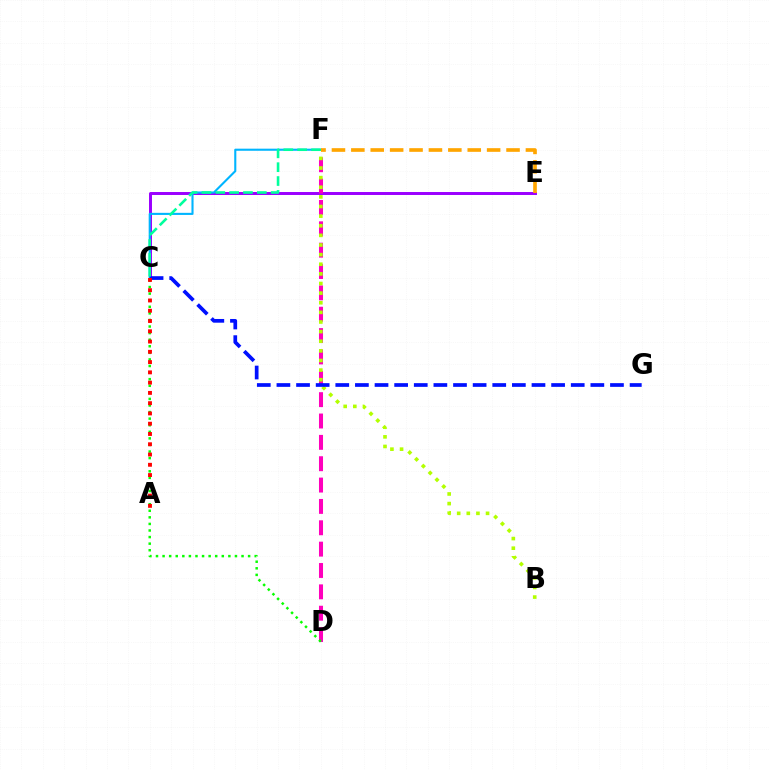{('C', 'E'): [{'color': '#9b00ff', 'line_style': 'solid', 'thickness': 2.14}], ('D', 'F'): [{'color': '#ff00bd', 'line_style': 'dashed', 'thickness': 2.9}], ('C', 'F'): [{'color': '#00b5ff', 'line_style': 'solid', 'thickness': 1.51}, {'color': '#00ff9d', 'line_style': 'dashed', 'thickness': 1.88}], ('B', 'F'): [{'color': '#b3ff00', 'line_style': 'dotted', 'thickness': 2.61}], ('C', 'D'): [{'color': '#08ff00', 'line_style': 'dotted', 'thickness': 1.79}], ('E', 'F'): [{'color': '#ffa500', 'line_style': 'dashed', 'thickness': 2.64}], ('C', 'G'): [{'color': '#0010ff', 'line_style': 'dashed', 'thickness': 2.67}], ('A', 'C'): [{'color': '#ff0000', 'line_style': 'dotted', 'thickness': 2.79}]}